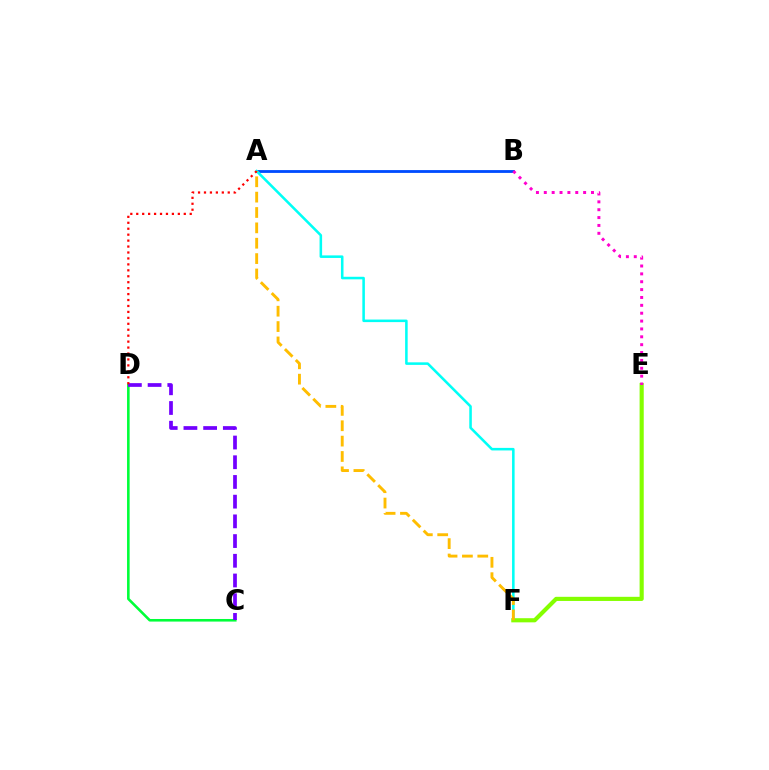{('C', 'D'): [{'color': '#00ff39', 'line_style': 'solid', 'thickness': 1.86}, {'color': '#7200ff', 'line_style': 'dashed', 'thickness': 2.68}], ('A', 'B'): [{'color': '#004bff', 'line_style': 'solid', 'thickness': 2.03}], ('A', 'F'): [{'color': '#00fff6', 'line_style': 'solid', 'thickness': 1.84}, {'color': '#ffbd00', 'line_style': 'dashed', 'thickness': 2.09}], ('E', 'F'): [{'color': '#84ff00', 'line_style': 'solid', 'thickness': 2.98}], ('A', 'D'): [{'color': '#ff0000', 'line_style': 'dotted', 'thickness': 1.61}], ('B', 'E'): [{'color': '#ff00cf', 'line_style': 'dotted', 'thickness': 2.14}]}